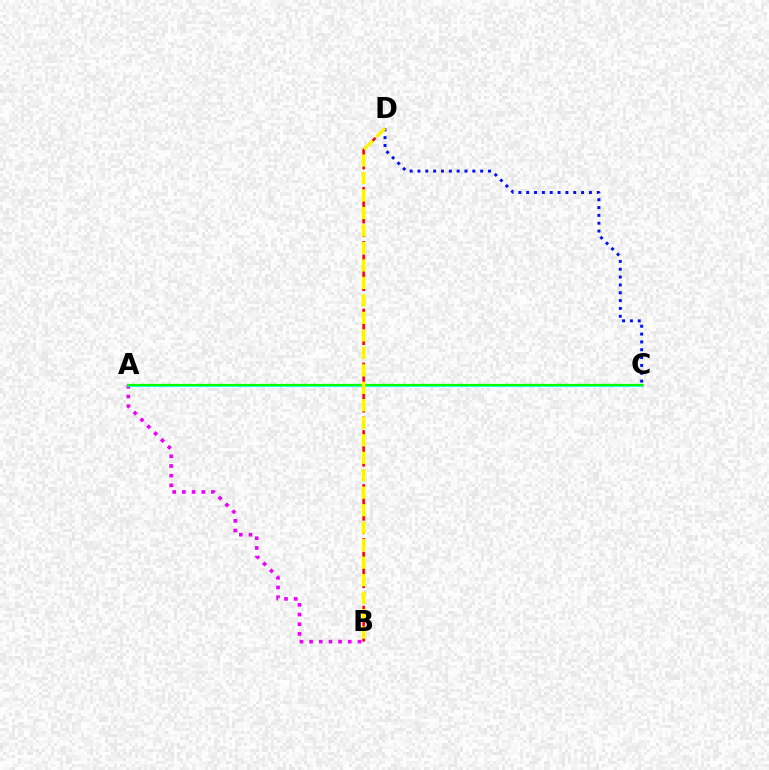{('C', 'D'): [{'color': '#0010ff', 'line_style': 'dotted', 'thickness': 2.13}], ('B', 'D'): [{'color': '#ff0000', 'line_style': 'dashed', 'thickness': 1.83}, {'color': '#fcf500', 'line_style': 'dashed', 'thickness': 2.38}], ('A', 'B'): [{'color': '#ee00ff', 'line_style': 'dotted', 'thickness': 2.63}], ('A', 'C'): [{'color': '#00fff6', 'line_style': 'solid', 'thickness': 1.94}, {'color': '#08ff00', 'line_style': 'solid', 'thickness': 1.6}]}